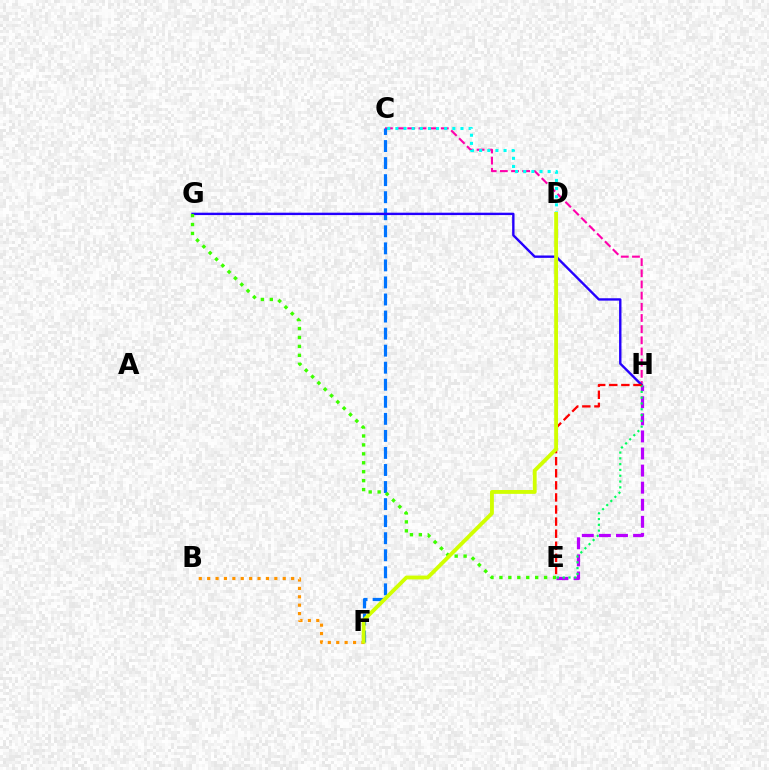{('C', 'H'): [{'color': '#ff00ac', 'line_style': 'dashed', 'thickness': 1.52}], ('C', 'D'): [{'color': '#00fff6', 'line_style': 'dotted', 'thickness': 2.21}], ('C', 'F'): [{'color': '#0074ff', 'line_style': 'dashed', 'thickness': 2.32}], ('G', 'H'): [{'color': '#2500ff', 'line_style': 'solid', 'thickness': 1.72}], ('B', 'F'): [{'color': '#ff9400', 'line_style': 'dotted', 'thickness': 2.28}], ('E', 'H'): [{'color': '#b900ff', 'line_style': 'dashed', 'thickness': 2.32}, {'color': '#00ff5c', 'line_style': 'dotted', 'thickness': 1.57}, {'color': '#ff0000', 'line_style': 'dashed', 'thickness': 1.64}], ('E', 'G'): [{'color': '#3dff00', 'line_style': 'dotted', 'thickness': 2.43}], ('D', 'F'): [{'color': '#d1ff00', 'line_style': 'solid', 'thickness': 2.76}]}